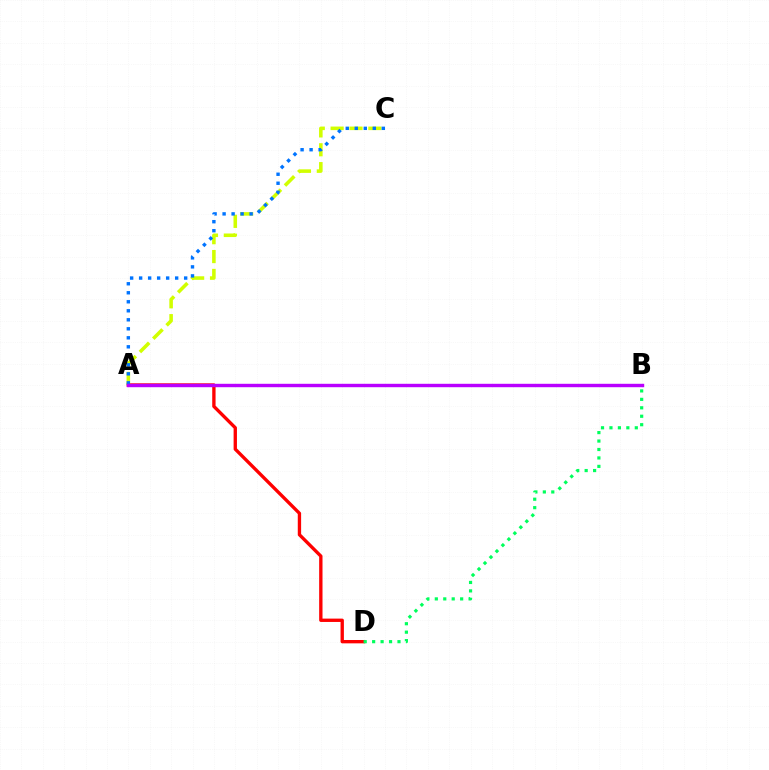{('A', 'D'): [{'color': '#ff0000', 'line_style': 'solid', 'thickness': 2.41}], ('B', 'D'): [{'color': '#00ff5c', 'line_style': 'dotted', 'thickness': 2.29}], ('A', 'C'): [{'color': '#d1ff00', 'line_style': 'dashed', 'thickness': 2.56}, {'color': '#0074ff', 'line_style': 'dotted', 'thickness': 2.45}], ('A', 'B'): [{'color': '#b900ff', 'line_style': 'solid', 'thickness': 2.46}]}